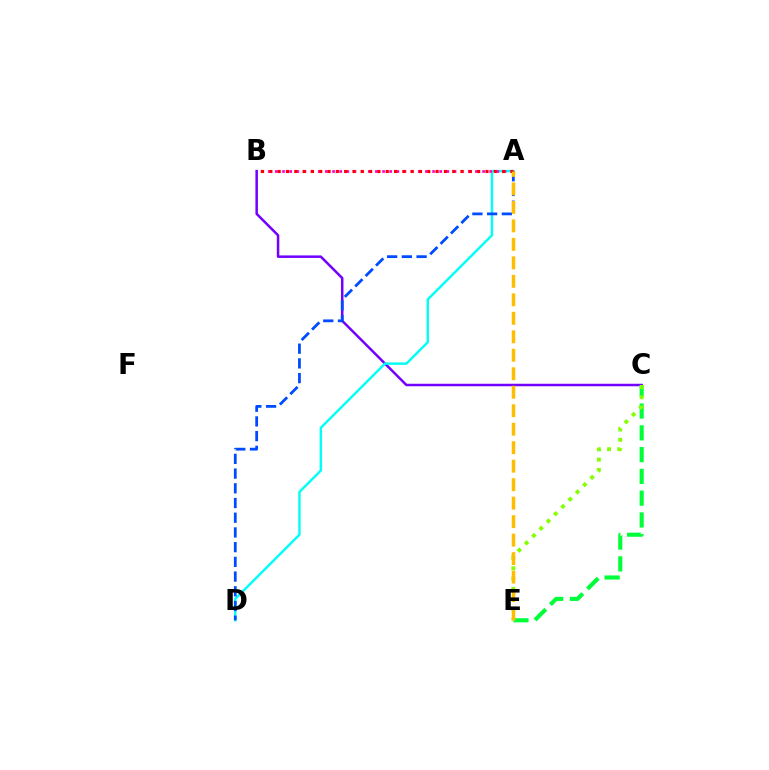{('B', 'C'): [{'color': '#7200ff', 'line_style': 'solid', 'thickness': 1.8}], ('C', 'E'): [{'color': '#00ff39', 'line_style': 'dashed', 'thickness': 2.96}, {'color': '#84ff00', 'line_style': 'dotted', 'thickness': 2.8}], ('A', 'D'): [{'color': '#00fff6', 'line_style': 'solid', 'thickness': 1.75}, {'color': '#004bff', 'line_style': 'dashed', 'thickness': 2.0}], ('A', 'B'): [{'color': '#ff00cf', 'line_style': 'dotted', 'thickness': 1.94}, {'color': '#ff0000', 'line_style': 'dotted', 'thickness': 2.26}], ('A', 'E'): [{'color': '#ffbd00', 'line_style': 'dashed', 'thickness': 2.51}]}